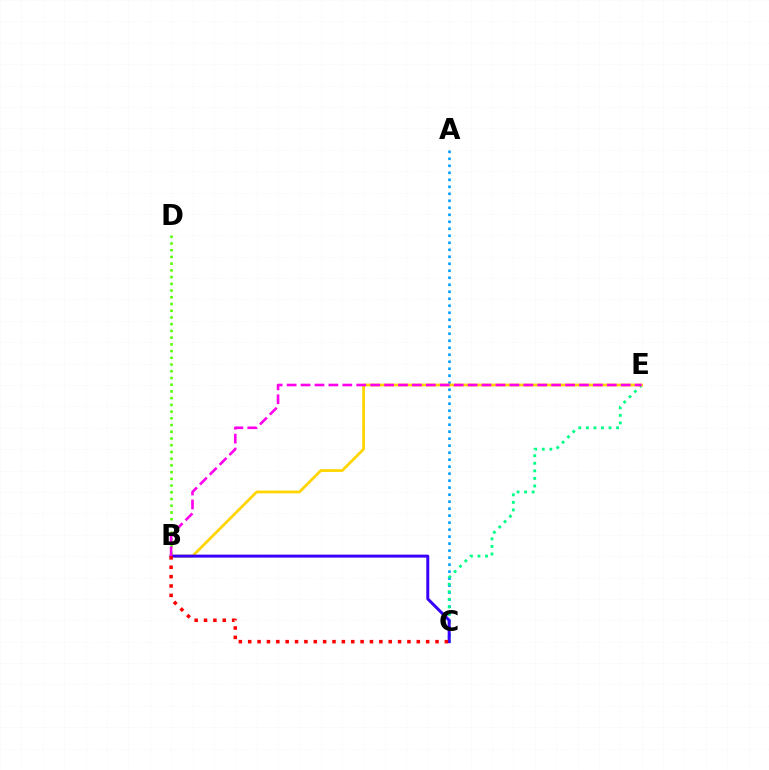{('B', 'D'): [{'color': '#4fff00', 'line_style': 'dotted', 'thickness': 1.83}], ('A', 'C'): [{'color': '#009eff', 'line_style': 'dotted', 'thickness': 1.9}], ('C', 'E'): [{'color': '#00ff86', 'line_style': 'dotted', 'thickness': 2.05}], ('B', 'E'): [{'color': '#ffd500', 'line_style': 'solid', 'thickness': 1.99}, {'color': '#ff00ed', 'line_style': 'dashed', 'thickness': 1.89}], ('B', 'C'): [{'color': '#3700ff', 'line_style': 'solid', 'thickness': 2.13}, {'color': '#ff0000', 'line_style': 'dotted', 'thickness': 2.54}]}